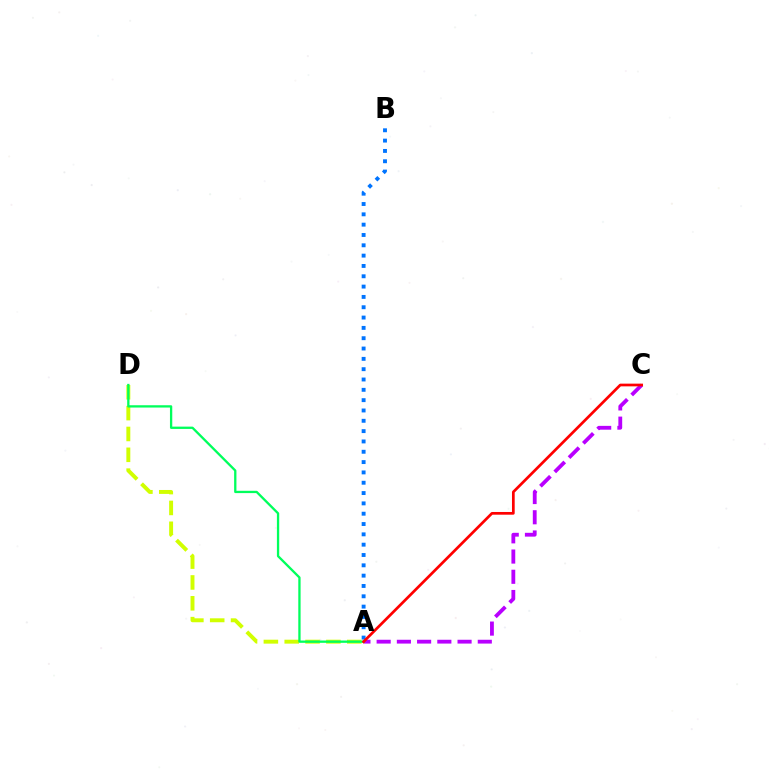{('A', 'B'): [{'color': '#0074ff', 'line_style': 'dotted', 'thickness': 2.8}], ('A', 'D'): [{'color': '#d1ff00', 'line_style': 'dashed', 'thickness': 2.83}, {'color': '#00ff5c', 'line_style': 'solid', 'thickness': 1.66}], ('A', 'C'): [{'color': '#b900ff', 'line_style': 'dashed', 'thickness': 2.75}, {'color': '#ff0000', 'line_style': 'solid', 'thickness': 1.95}]}